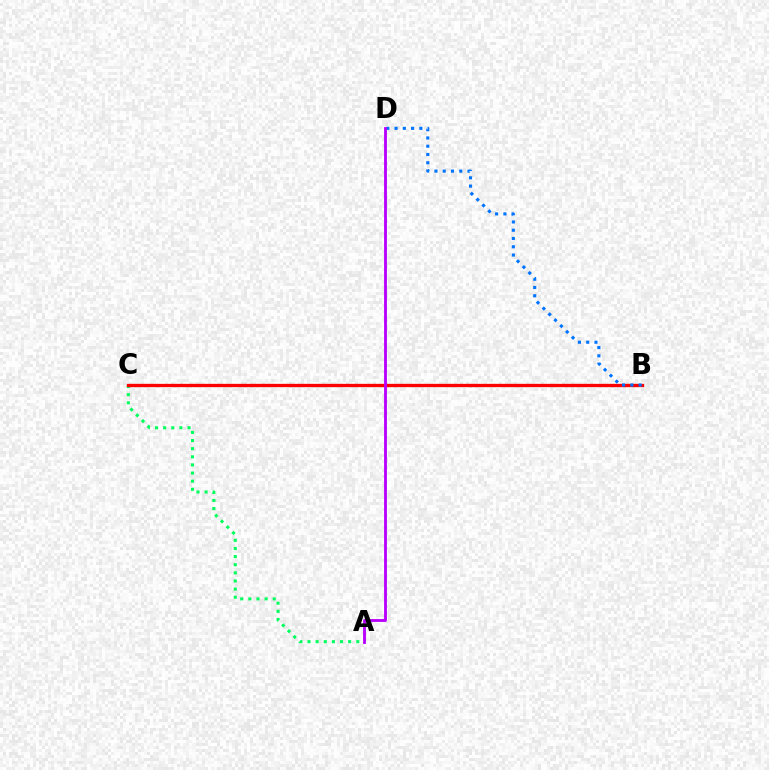{('A', 'C'): [{'color': '#00ff5c', 'line_style': 'dotted', 'thickness': 2.21}], ('B', 'C'): [{'color': '#d1ff00', 'line_style': 'dotted', 'thickness': 1.93}, {'color': '#ff0000', 'line_style': 'solid', 'thickness': 2.39}], ('B', 'D'): [{'color': '#0074ff', 'line_style': 'dotted', 'thickness': 2.25}], ('A', 'D'): [{'color': '#b900ff', 'line_style': 'solid', 'thickness': 2.05}]}